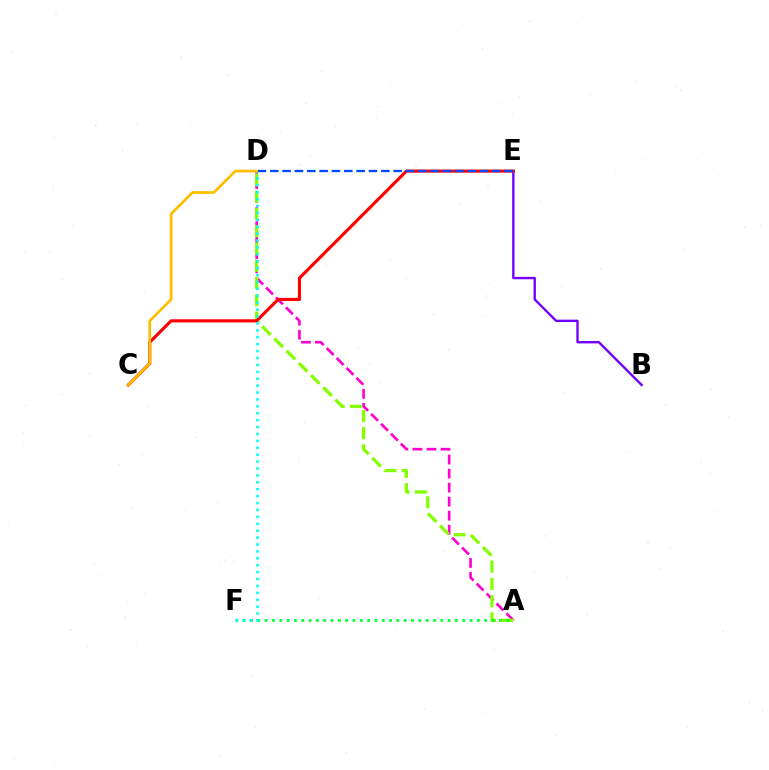{('A', 'D'): [{'color': '#ff00cf', 'line_style': 'dashed', 'thickness': 1.91}, {'color': '#84ff00', 'line_style': 'dashed', 'thickness': 2.34}], ('B', 'E'): [{'color': '#7200ff', 'line_style': 'solid', 'thickness': 1.7}], ('A', 'F'): [{'color': '#00ff39', 'line_style': 'dotted', 'thickness': 1.99}], ('C', 'E'): [{'color': '#ff0000', 'line_style': 'solid', 'thickness': 2.24}], ('D', 'F'): [{'color': '#00fff6', 'line_style': 'dotted', 'thickness': 1.88}], ('D', 'E'): [{'color': '#004bff', 'line_style': 'dashed', 'thickness': 1.68}], ('C', 'D'): [{'color': '#ffbd00', 'line_style': 'solid', 'thickness': 1.97}]}